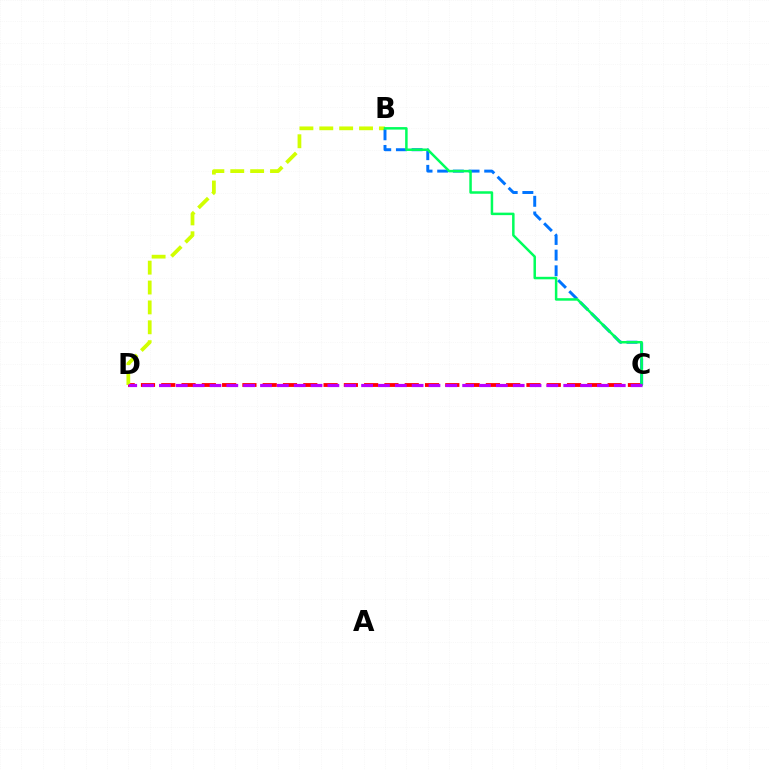{('C', 'D'): [{'color': '#ff0000', 'line_style': 'dashed', 'thickness': 2.76}, {'color': '#b900ff', 'line_style': 'dashed', 'thickness': 2.29}], ('B', 'D'): [{'color': '#d1ff00', 'line_style': 'dashed', 'thickness': 2.7}], ('B', 'C'): [{'color': '#0074ff', 'line_style': 'dashed', 'thickness': 2.13}, {'color': '#00ff5c', 'line_style': 'solid', 'thickness': 1.8}]}